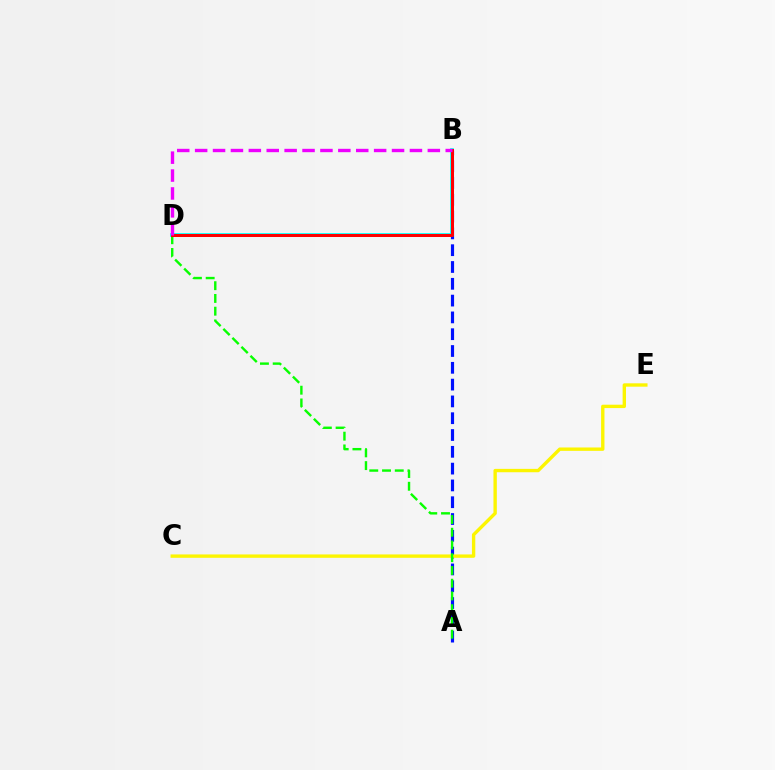{('A', 'B'): [{'color': '#0010ff', 'line_style': 'dashed', 'thickness': 2.28}], ('C', 'E'): [{'color': '#fcf500', 'line_style': 'solid', 'thickness': 2.43}], ('A', 'D'): [{'color': '#08ff00', 'line_style': 'dashed', 'thickness': 1.73}], ('B', 'D'): [{'color': '#00fff6', 'line_style': 'solid', 'thickness': 2.68}, {'color': '#ff0000', 'line_style': 'solid', 'thickness': 2.15}, {'color': '#ee00ff', 'line_style': 'dashed', 'thickness': 2.43}]}